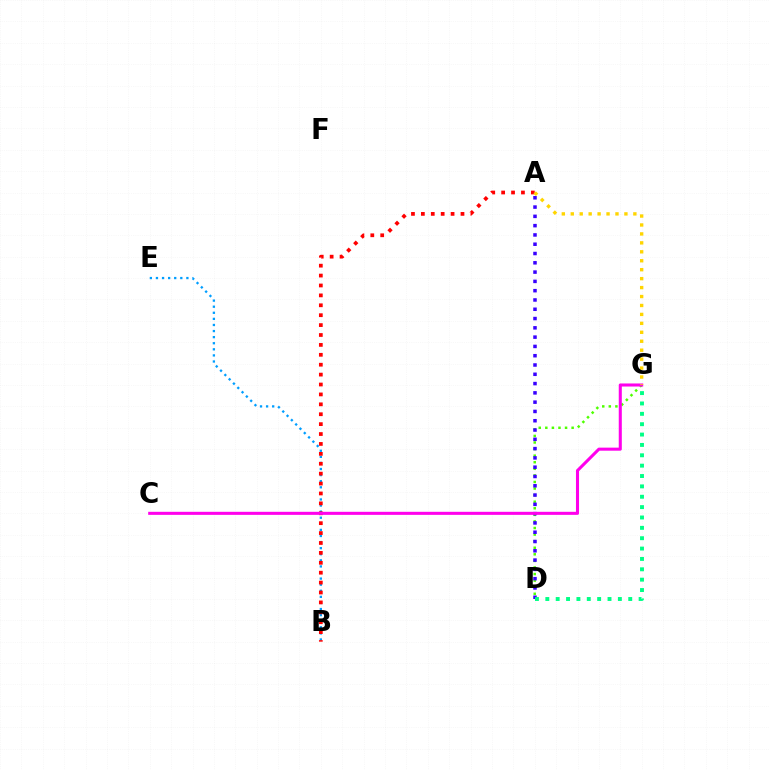{('D', 'G'): [{'color': '#4fff00', 'line_style': 'dotted', 'thickness': 1.79}, {'color': '#00ff86', 'line_style': 'dotted', 'thickness': 2.82}], ('B', 'E'): [{'color': '#009eff', 'line_style': 'dotted', 'thickness': 1.65}], ('A', 'D'): [{'color': '#3700ff', 'line_style': 'dotted', 'thickness': 2.52}], ('A', 'B'): [{'color': '#ff0000', 'line_style': 'dotted', 'thickness': 2.69}], ('C', 'G'): [{'color': '#ff00ed', 'line_style': 'solid', 'thickness': 2.2}], ('A', 'G'): [{'color': '#ffd500', 'line_style': 'dotted', 'thickness': 2.43}]}